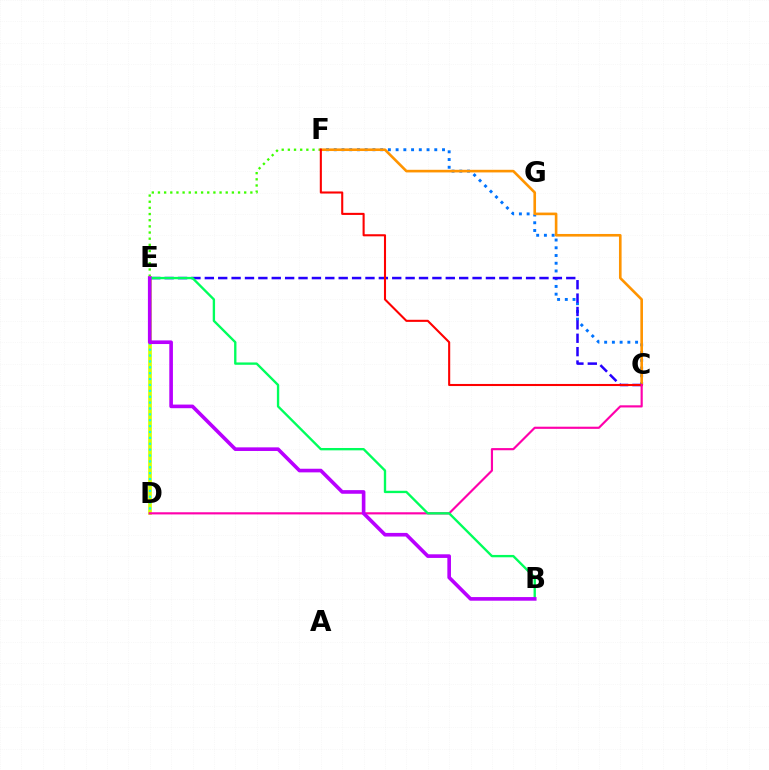{('E', 'F'): [{'color': '#3dff00', 'line_style': 'dotted', 'thickness': 1.67}], ('C', 'F'): [{'color': '#0074ff', 'line_style': 'dotted', 'thickness': 2.1}, {'color': '#ff9400', 'line_style': 'solid', 'thickness': 1.89}, {'color': '#ff0000', 'line_style': 'solid', 'thickness': 1.5}], ('D', 'E'): [{'color': '#d1ff00', 'line_style': 'solid', 'thickness': 2.62}, {'color': '#00fff6', 'line_style': 'dotted', 'thickness': 1.6}], ('C', 'E'): [{'color': '#2500ff', 'line_style': 'dashed', 'thickness': 1.82}], ('C', 'D'): [{'color': '#ff00ac', 'line_style': 'solid', 'thickness': 1.56}], ('B', 'E'): [{'color': '#00ff5c', 'line_style': 'solid', 'thickness': 1.69}, {'color': '#b900ff', 'line_style': 'solid', 'thickness': 2.61}]}